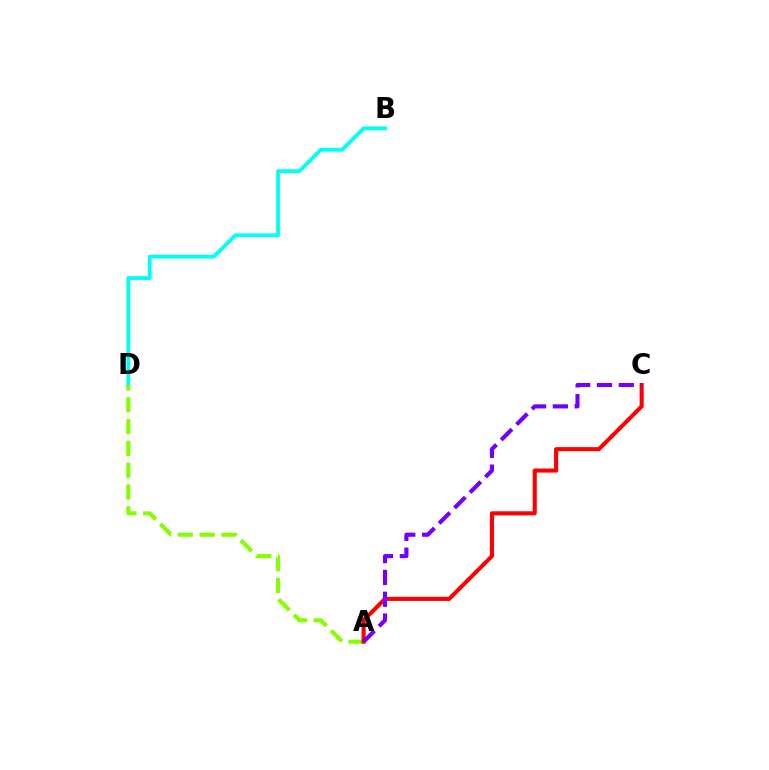{('B', 'D'): [{'color': '#00fff6', 'line_style': 'solid', 'thickness': 2.75}], ('A', 'D'): [{'color': '#84ff00', 'line_style': 'dashed', 'thickness': 2.96}], ('A', 'C'): [{'color': '#ff0000', 'line_style': 'solid', 'thickness': 2.95}, {'color': '#7200ff', 'line_style': 'dashed', 'thickness': 2.97}]}